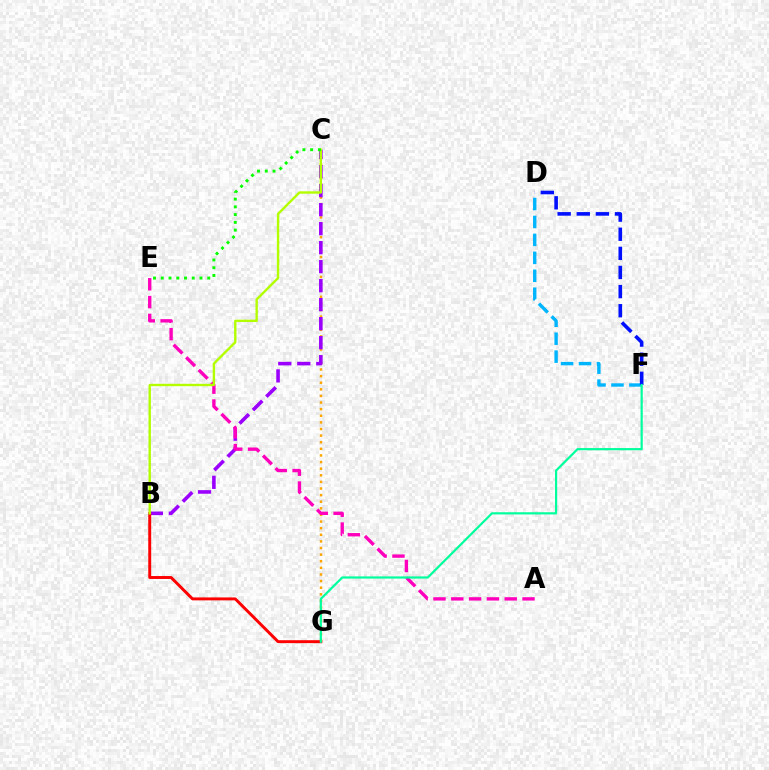{('C', 'G'): [{'color': '#ffa500', 'line_style': 'dotted', 'thickness': 1.8}], ('B', 'C'): [{'color': '#9b00ff', 'line_style': 'dashed', 'thickness': 2.58}, {'color': '#b3ff00', 'line_style': 'solid', 'thickness': 1.72}], ('B', 'G'): [{'color': '#ff0000', 'line_style': 'solid', 'thickness': 2.12}], ('A', 'E'): [{'color': '#ff00bd', 'line_style': 'dashed', 'thickness': 2.42}], ('D', 'F'): [{'color': '#00b5ff', 'line_style': 'dashed', 'thickness': 2.44}, {'color': '#0010ff', 'line_style': 'dashed', 'thickness': 2.6}], ('C', 'E'): [{'color': '#08ff00', 'line_style': 'dotted', 'thickness': 2.1}], ('F', 'G'): [{'color': '#00ff9d', 'line_style': 'solid', 'thickness': 1.58}]}